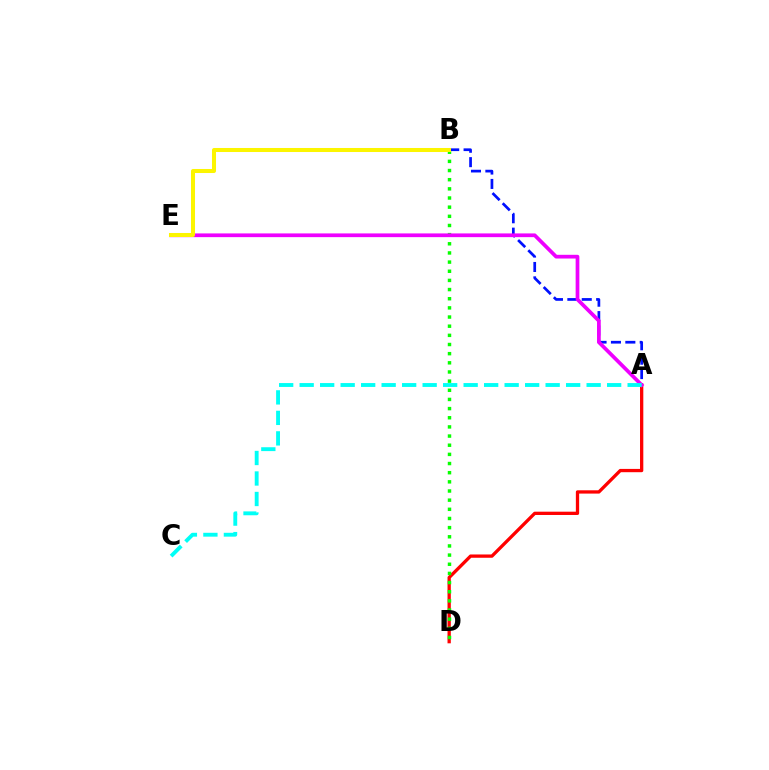{('A', 'D'): [{'color': '#ff0000', 'line_style': 'solid', 'thickness': 2.37}], ('B', 'D'): [{'color': '#08ff00', 'line_style': 'dotted', 'thickness': 2.49}], ('A', 'B'): [{'color': '#0010ff', 'line_style': 'dashed', 'thickness': 1.96}], ('A', 'E'): [{'color': '#ee00ff', 'line_style': 'solid', 'thickness': 2.68}], ('B', 'E'): [{'color': '#fcf500', 'line_style': 'solid', 'thickness': 2.9}], ('A', 'C'): [{'color': '#00fff6', 'line_style': 'dashed', 'thickness': 2.78}]}